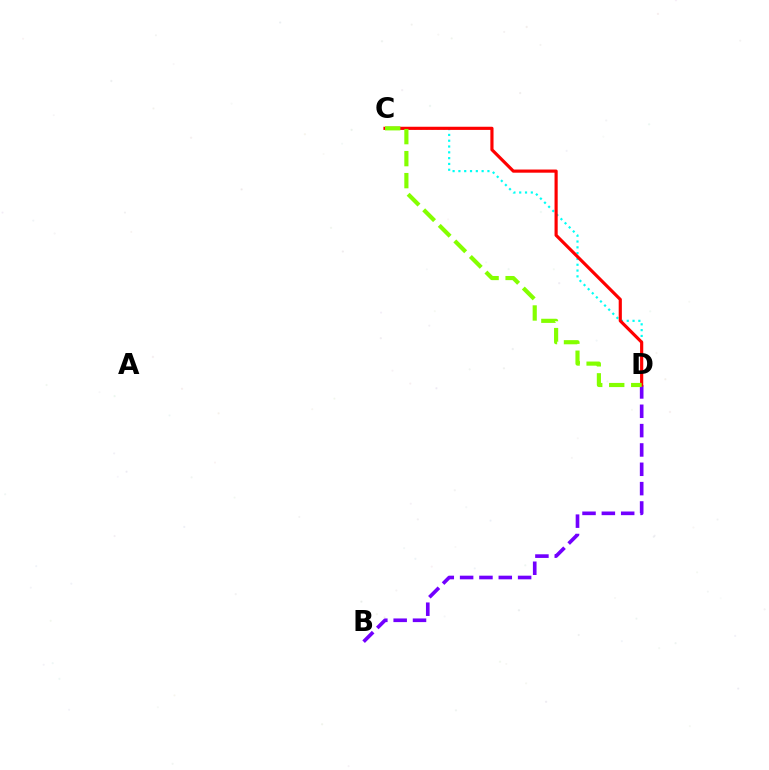{('C', 'D'): [{'color': '#00fff6', 'line_style': 'dotted', 'thickness': 1.58}, {'color': '#ff0000', 'line_style': 'solid', 'thickness': 2.28}, {'color': '#84ff00', 'line_style': 'dashed', 'thickness': 2.99}], ('B', 'D'): [{'color': '#7200ff', 'line_style': 'dashed', 'thickness': 2.63}]}